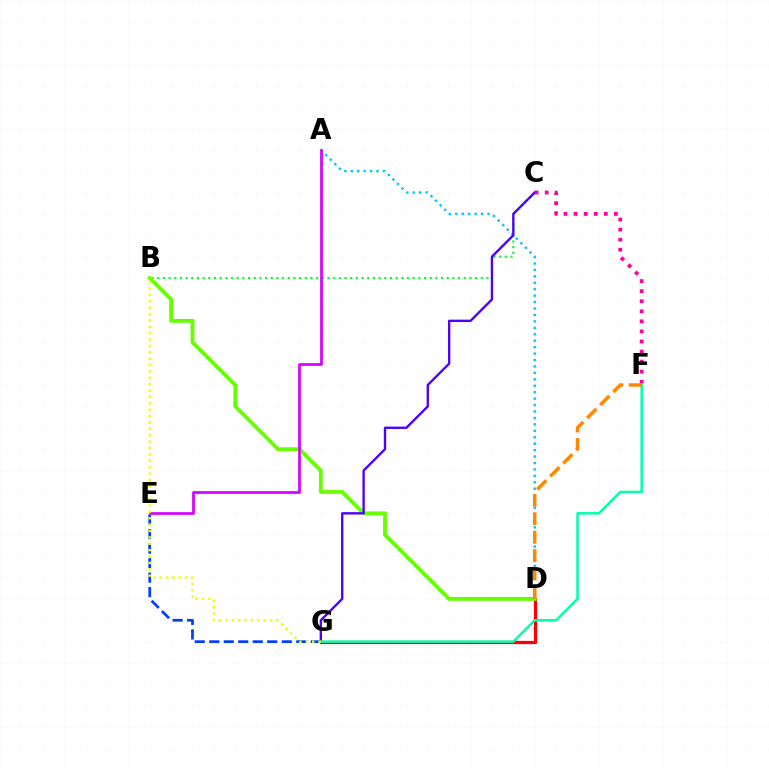{('E', 'G'): [{'color': '#003fff', 'line_style': 'dashed', 'thickness': 1.97}], ('B', 'C'): [{'color': '#00ff27', 'line_style': 'dotted', 'thickness': 1.54}], ('D', 'G'): [{'color': '#ff0000', 'line_style': 'solid', 'thickness': 2.32}], ('B', 'D'): [{'color': '#66ff00', 'line_style': 'solid', 'thickness': 2.75}], ('A', 'D'): [{'color': '#00c7ff', 'line_style': 'dotted', 'thickness': 1.75}], ('C', 'G'): [{'color': '#4f00ff', 'line_style': 'solid', 'thickness': 1.71}], ('C', 'F'): [{'color': '#ff00a0', 'line_style': 'dotted', 'thickness': 2.73}], ('F', 'G'): [{'color': '#00ffaf', 'line_style': 'solid', 'thickness': 1.79}], ('A', 'E'): [{'color': '#d600ff', 'line_style': 'solid', 'thickness': 1.95}], ('B', 'G'): [{'color': '#eeff00', 'line_style': 'dotted', 'thickness': 1.73}], ('D', 'F'): [{'color': '#ff8800', 'line_style': 'dashed', 'thickness': 2.5}]}